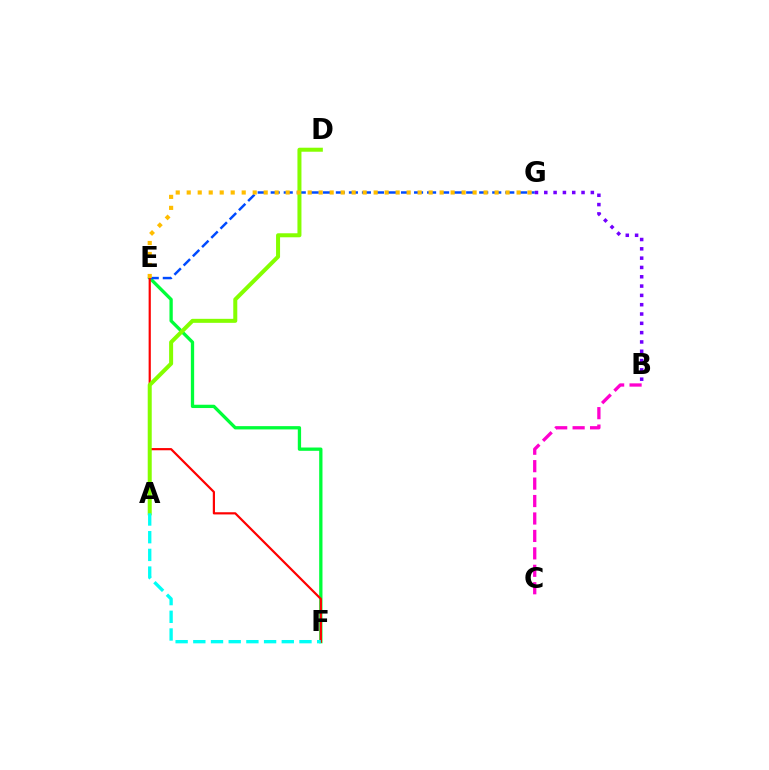{('E', 'F'): [{'color': '#00ff39', 'line_style': 'solid', 'thickness': 2.37}, {'color': '#ff0000', 'line_style': 'solid', 'thickness': 1.58}], ('E', 'G'): [{'color': '#004bff', 'line_style': 'dashed', 'thickness': 1.77}, {'color': '#ffbd00', 'line_style': 'dotted', 'thickness': 2.99}], ('A', 'D'): [{'color': '#84ff00', 'line_style': 'solid', 'thickness': 2.89}], ('B', 'C'): [{'color': '#ff00cf', 'line_style': 'dashed', 'thickness': 2.37}], ('A', 'F'): [{'color': '#00fff6', 'line_style': 'dashed', 'thickness': 2.4}], ('B', 'G'): [{'color': '#7200ff', 'line_style': 'dotted', 'thickness': 2.53}]}